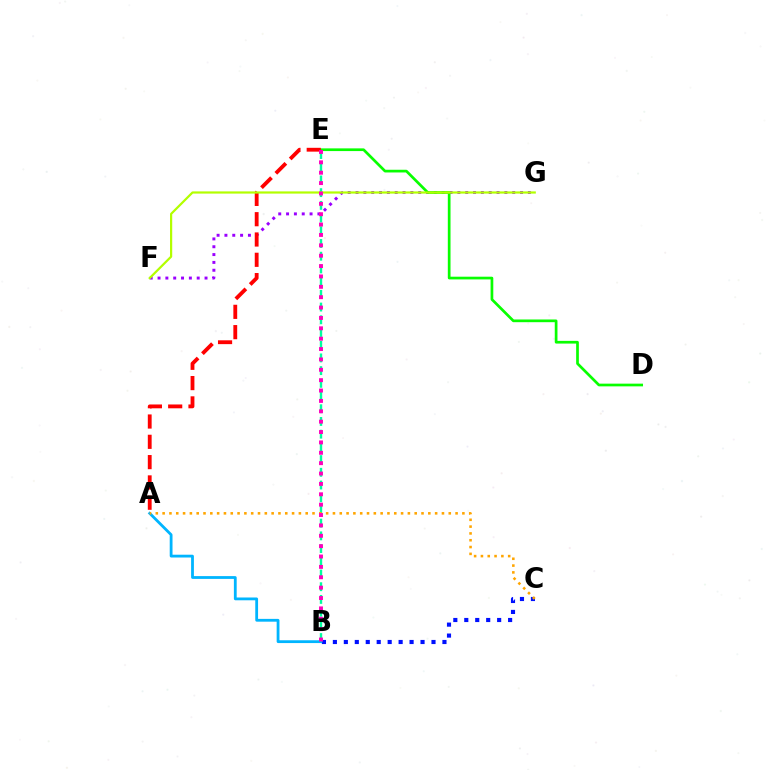{('B', 'C'): [{'color': '#0010ff', 'line_style': 'dotted', 'thickness': 2.98}], ('F', 'G'): [{'color': '#9b00ff', 'line_style': 'dotted', 'thickness': 2.13}, {'color': '#b3ff00', 'line_style': 'solid', 'thickness': 1.59}], ('B', 'E'): [{'color': '#00ff9d', 'line_style': 'dashed', 'thickness': 1.73}, {'color': '#ff00bd', 'line_style': 'dotted', 'thickness': 2.82}], ('A', 'B'): [{'color': '#00b5ff', 'line_style': 'solid', 'thickness': 2.02}], ('D', 'E'): [{'color': '#08ff00', 'line_style': 'solid', 'thickness': 1.95}], ('A', 'C'): [{'color': '#ffa500', 'line_style': 'dotted', 'thickness': 1.85}], ('A', 'E'): [{'color': '#ff0000', 'line_style': 'dashed', 'thickness': 2.76}]}